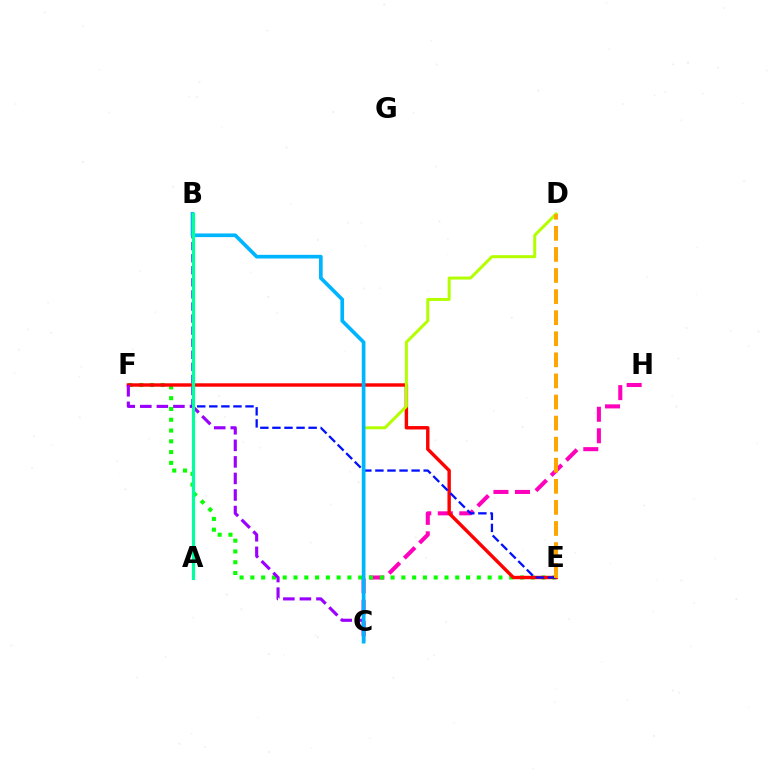{('C', 'H'): [{'color': '#ff00bd', 'line_style': 'dashed', 'thickness': 2.92}], ('E', 'F'): [{'color': '#08ff00', 'line_style': 'dotted', 'thickness': 2.93}, {'color': '#ff0000', 'line_style': 'solid', 'thickness': 2.46}], ('C', 'F'): [{'color': '#9b00ff', 'line_style': 'dashed', 'thickness': 2.25}], ('C', 'D'): [{'color': '#b3ff00', 'line_style': 'solid', 'thickness': 2.16}], ('B', 'E'): [{'color': '#0010ff', 'line_style': 'dashed', 'thickness': 1.64}], ('D', 'E'): [{'color': '#ffa500', 'line_style': 'dashed', 'thickness': 2.86}], ('B', 'C'): [{'color': '#00b5ff', 'line_style': 'solid', 'thickness': 2.65}], ('A', 'B'): [{'color': '#00ff9d', 'line_style': 'solid', 'thickness': 2.29}]}